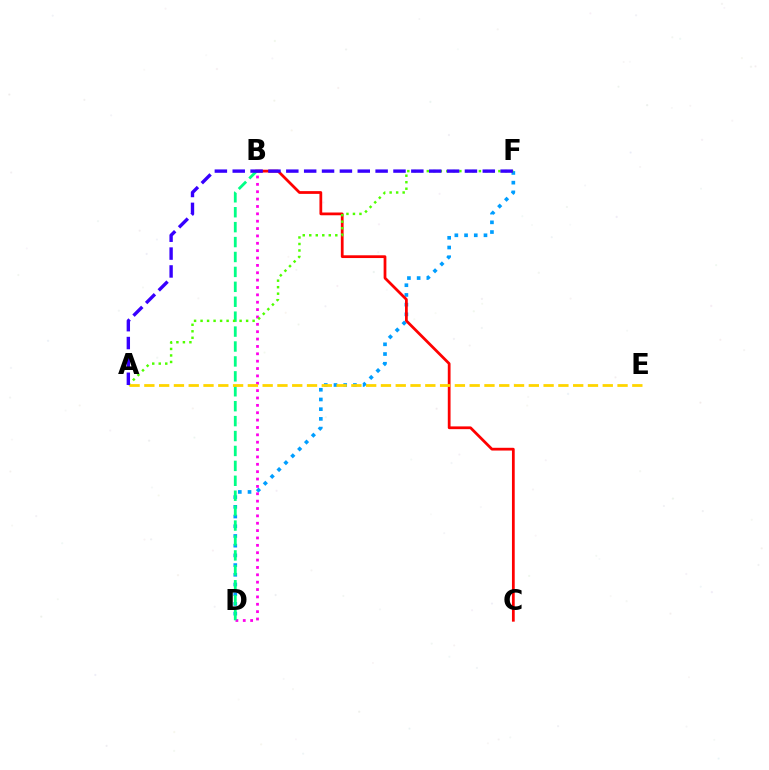{('D', 'F'): [{'color': '#009eff', 'line_style': 'dotted', 'thickness': 2.64}], ('B', 'C'): [{'color': '#ff0000', 'line_style': 'solid', 'thickness': 1.99}], ('B', 'D'): [{'color': '#ff00ed', 'line_style': 'dotted', 'thickness': 2.0}, {'color': '#00ff86', 'line_style': 'dashed', 'thickness': 2.03}], ('A', 'F'): [{'color': '#4fff00', 'line_style': 'dotted', 'thickness': 1.77}, {'color': '#3700ff', 'line_style': 'dashed', 'thickness': 2.43}], ('A', 'E'): [{'color': '#ffd500', 'line_style': 'dashed', 'thickness': 2.01}]}